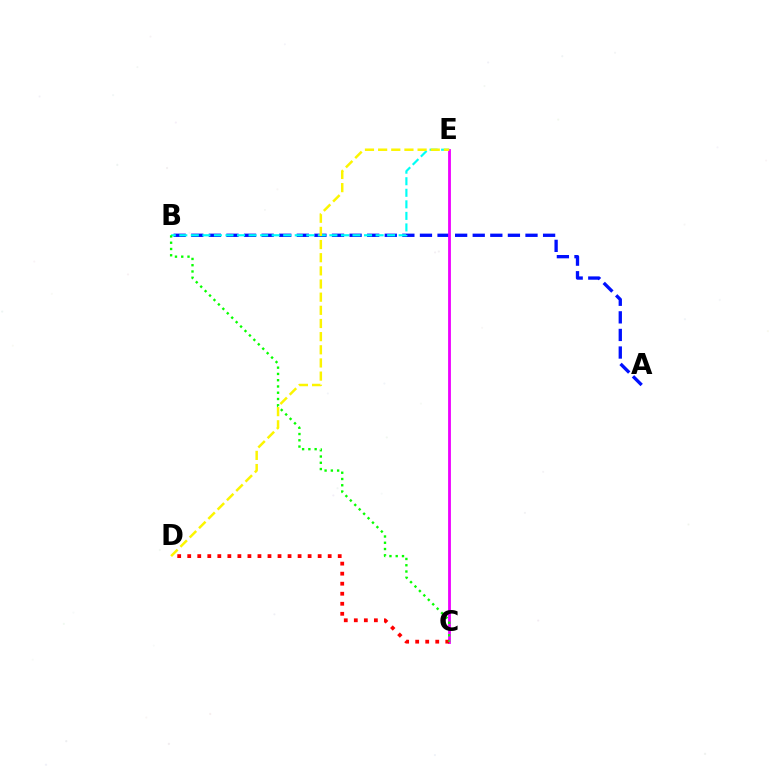{('A', 'B'): [{'color': '#0010ff', 'line_style': 'dashed', 'thickness': 2.39}], ('C', 'E'): [{'color': '#ee00ff', 'line_style': 'solid', 'thickness': 2.02}], ('C', 'D'): [{'color': '#ff0000', 'line_style': 'dotted', 'thickness': 2.73}], ('B', 'E'): [{'color': '#00fff6', 'line_style': 'dashed', 'thickness': 1.57}], ('D', 'E'): [{'color': '#fcf500', 'line_style': 'dashed', 'thickness': 1.79}], ('B', 'C'): [{'color': '#08ff00', 'line_style': 'dotted', 'thickness': 1.7}]}